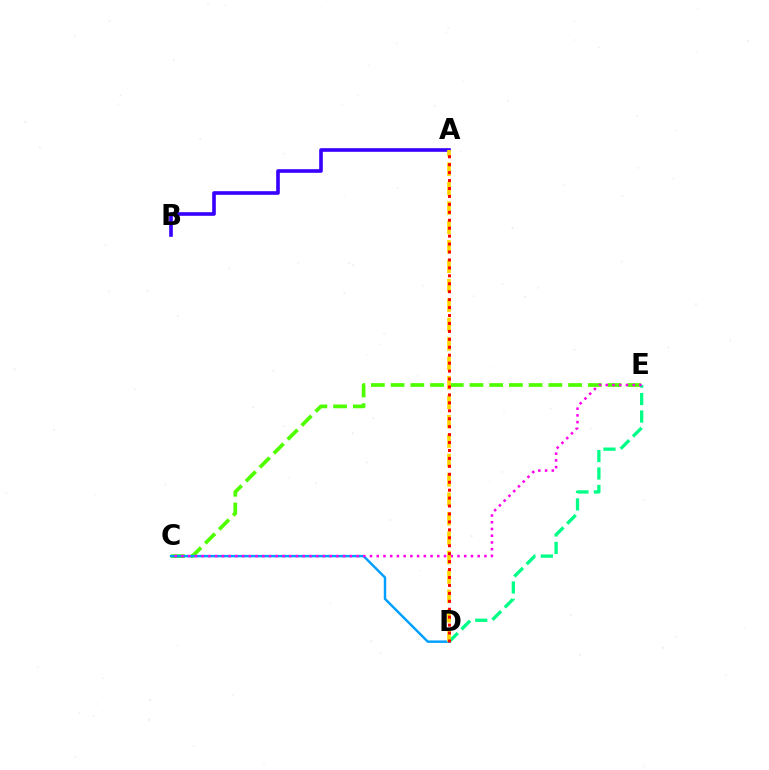{('C', 'E'): [{'color': '#4fff00', 'line_style': 'dashed', 'thickness': 2.68}, {'color': '#ff00ed', 'line_style': 'dotted', 'thickness': 1.83}], ('A', 'B'): [{'color': '#3700ff', 'line_style': 'solid', 'thickness': 2.61}], ('D', 'E'): [{'color': '#00ff86', 'line_style': 'dashed', 'thickness': 2.37}], ('C', 'D'): [{'color': '#009eff', 'line_style': 'solid', 'thickness': 1.76}], ('A', 'D'): [{'color': '#ffd500', 'line_style': 'dashed', 'thickness': 2.64}, {'color': '#ff0000', 'line_style': 'dotted', 'thickness': 2.16}]}